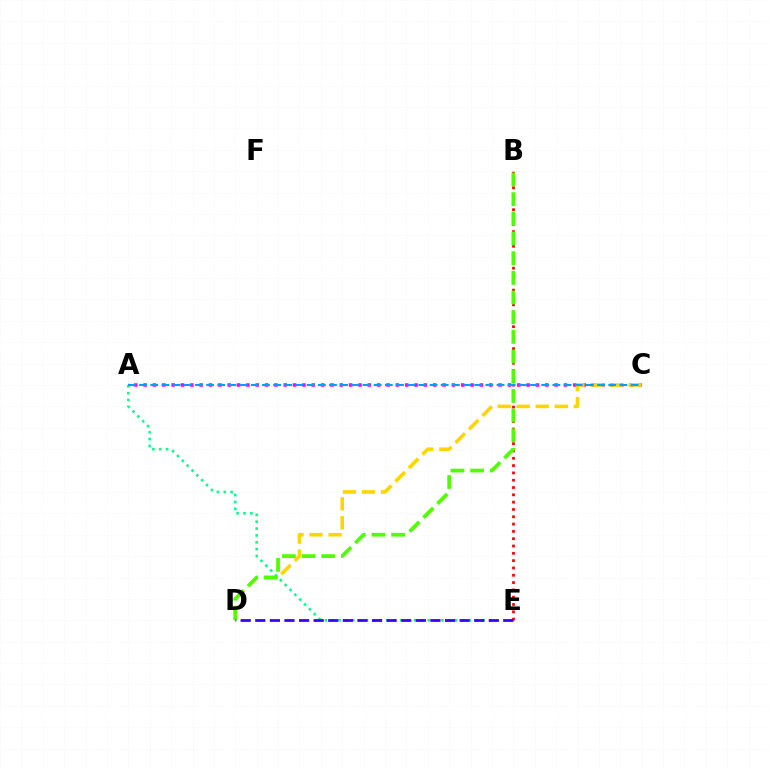{('A', 'C'): [{'color': '#ff00ed', 'line_style': 'dotted', 'thickness': 2.54}, {'color': '#009eff', 'line_style': 'dashed', 'thickness': 1.52}], ('C', 'D'): [{'color': '#ffd500', 'line_style': 'dashed', 'thickness': 2.58}], ('A', 'E'): [{'color': '#00ff86', 'line_style': 'dotted', 'thickness': 1.86}], ('B', 'E'): [{'color': '#ff0000', 'line_style': 'dotted', 'thickness': 1.99}], ('B', 'D'): [{'color': '#4fff00', 'line_style': 'dashed', 'thickness': 2.67}], ('D', 'E'): [{'color': '#3700ff', 'line_style': 'dashed', 'thickness': 1.98}]}